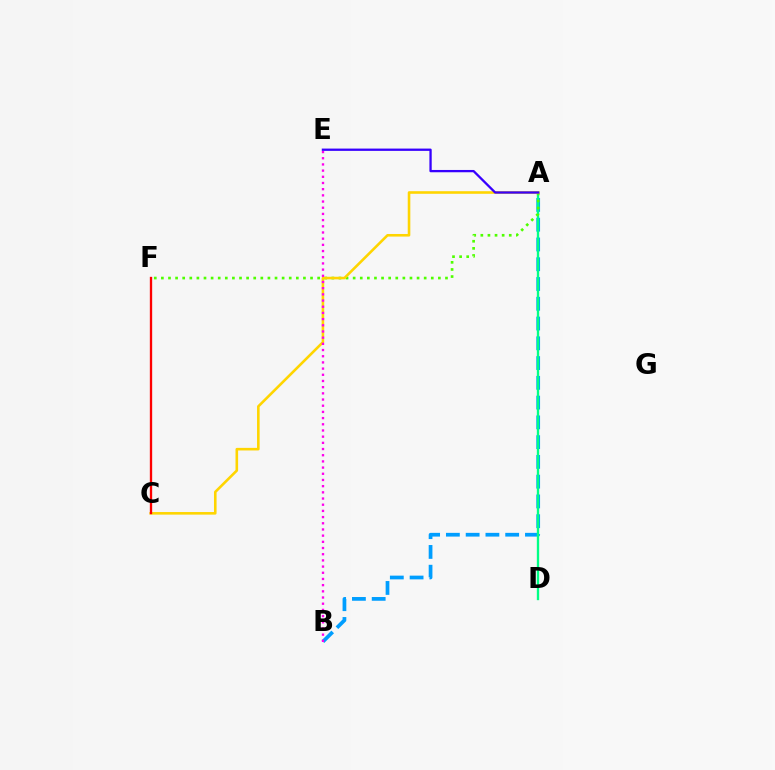{('A', 'B'): [{'color': '#009eff', 'line_style': 'dashed', 'thickness': 2.69}], ('A', 'D'): [{'color': '#00ff86', 'line_style': 'solid', 'thickness': 1.69}], ('A', 'F'): [{'color': '#4fff00', 'line_style': 'dotted', 'thickness': 1.93}], ('A', 'C'): [{'color': '#ffd500', 'line_style': 'solid', 'thickness': 1.87}], ('B', 'E'): [{'color': '#ff00ed', 'line_style': 'dotted', 'thickness': 1.68}], ('A', 'E'): [{'color': '#3700ff', 'line_style': 'solid', 'thickness': 1.65}], ('C', 'F'): [{'color': '#ff0000', 'line_style': 'solid', 'thickness': 1.68}]}